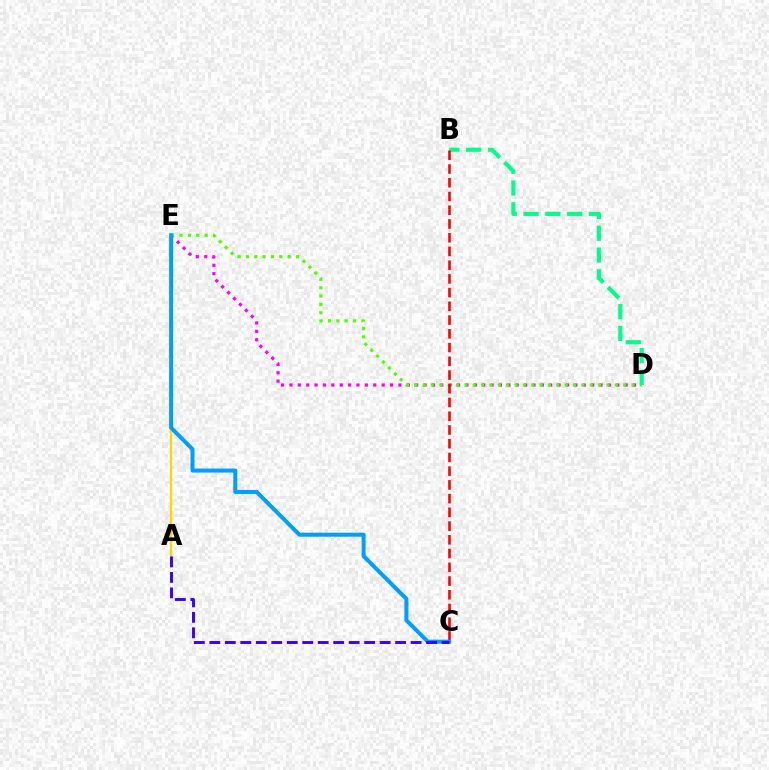{('D', 'E'): [{'color': '#ff00ed', 'line_style': 'dotted', 'thickness': 2.28}, {'color': '#4fff00', 'line_style': 'dotted', 'thickness': 2.27}], ('A', 'E'): [{'color': '#ffd500', 'line_style': 'solid', 'thickness': 1.6}], ('B', 'D'): [{'color': '#00ff86', 'line_style': 'dashed', 'thickness': 2.96}], ('B', 'C'): [{'color': '#ff0000', 'line_style': 'dashed', 'thickness': 1.87}], ('C', 'E'): [{'color': '#009eff', 'line_style': 'solid', 'thickness': 2.88}], ('A', 'C'): [{'color': '#3700ff', 'line_style': 'dashed', 'thickness': 2.1}]}